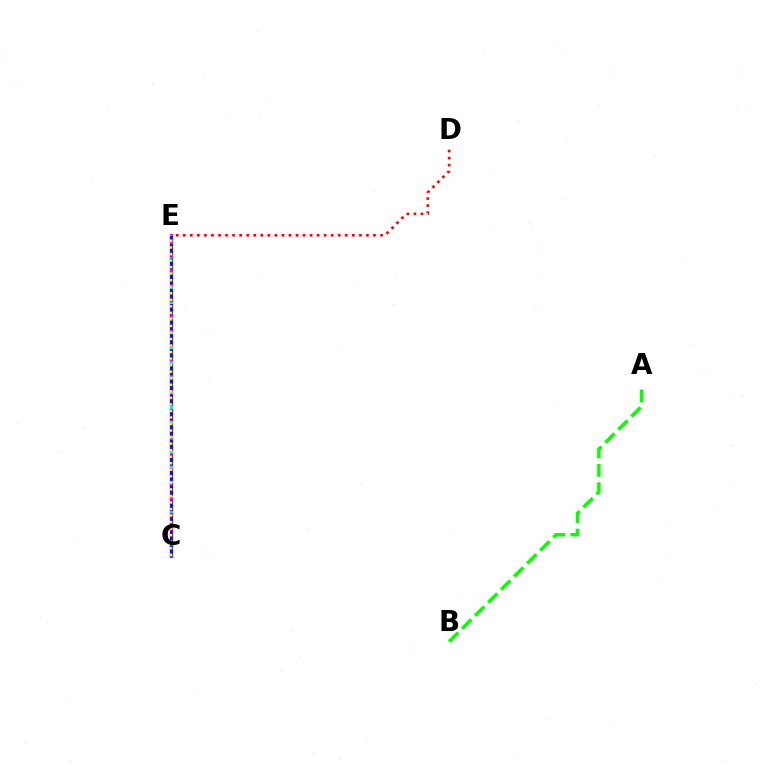{('C', 'E'): [{'color': '#ee00ff', 'line_style': 'solid', 'thickness': 2.42}, {'color': '#00fff6', 'line_style': 'dotted', 'thickness': 2.01}, {'color': '#0010ff', 'line_style': 'dashed', 'thickness': 2.05}, {'color': '#fcf500', 'line_style': 'dotted', 'thickness': 1.78}], ('A', 'B'): [{'color': '#08ff00', 'line_style': 'dashed', 'thickness': 2.5}], ('D', 'E'): [{'color': '#ff0000', 'line_style': 'dotted', 'thickness': 1.91}]}